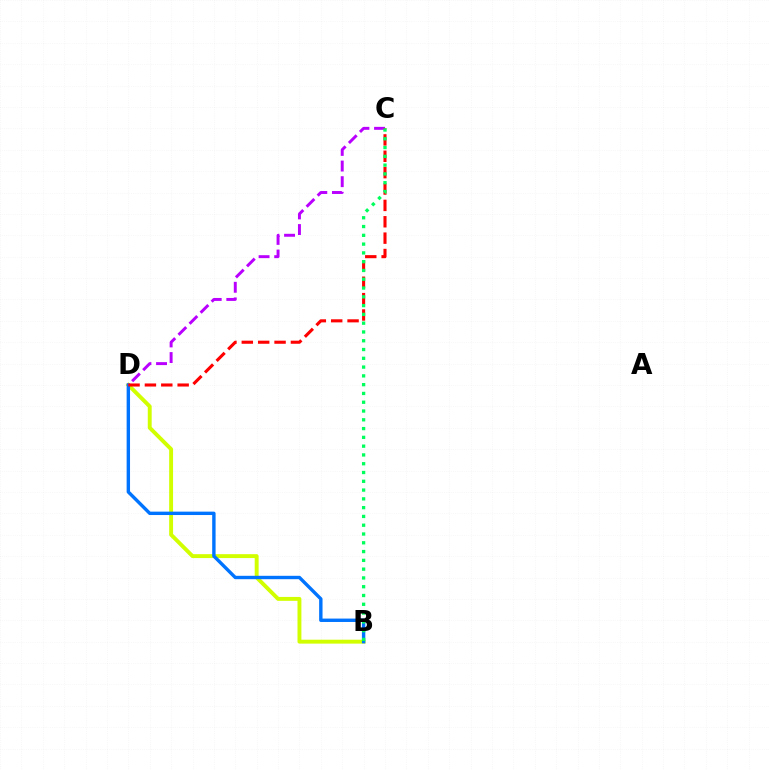{('B', 'D'): [{'color': '#d1ff00', 'line_style': 'solid', 'thickness': 2.81}, {'color': '#0074ff', 'line_style': 'solid', 'thickness': 2.44}], ('C', 'D'): [{'color': '#b900ff', 'line_style': 'dashed', 'thickness': 2.12}, {'color': '#ff0000', 'line_style': 'dashed', 'thickness': 2.22}], ('B', 'C'): [{'color': '#00ff5c', 'line_style': 'dotted', 'thickness': 2.39}]}